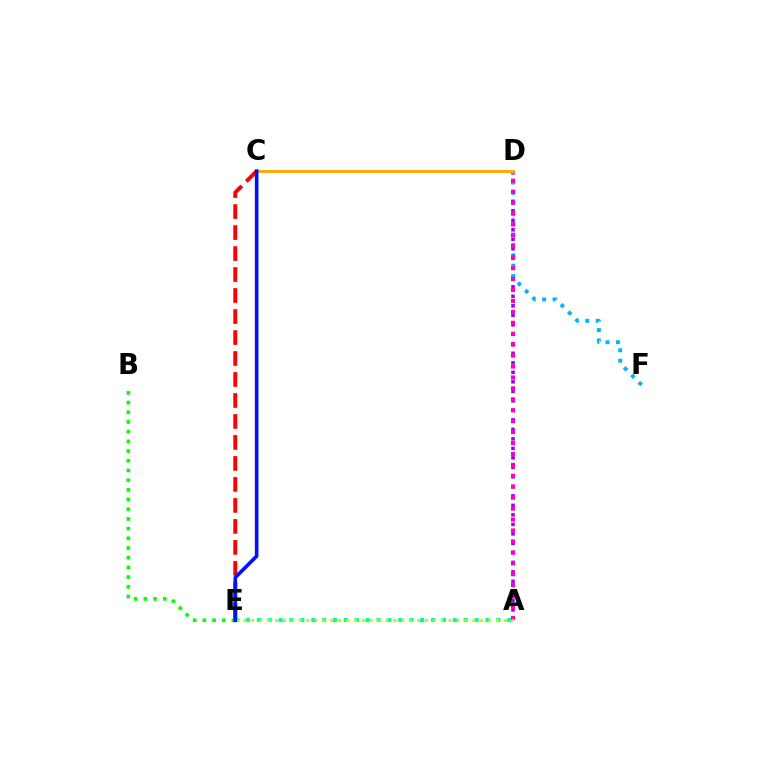{('B', 'E'): [{'color': '#08ff00', 'line_style': 'dotted', 'thickness': 2.63}], ('C', 'E'): [{'color': '#ff0000', 'line_style': 'dashed', 'thickness': 2.85}, {'color': '#0010ff', 'line_style': 'solid', 'thickness': 2.6}], ('A', 'D'): [{'color': '#9b00ff', 'line_style': 'dotted', 'thickness': 2.58}, {'color': '#ff00bd', 'line_style': 'dotted', 'thickness': 2.97}], ('A', 'E'): [{'color': '#00ff9d', 'line_style': 'dotted', 'thickness': 2.96}, {'color': '#b3ff00', 'line_style': 'dotted', 'thickness': 2.14}], ('D', 'F'): [{'color': '#00b5ff', 'line_style': 'dotted', 'thickness': 2.83}], ('C', 'D'): [{'color': '#ffa500', 'line_style': 'solid', 'thickness': 2.04}]}